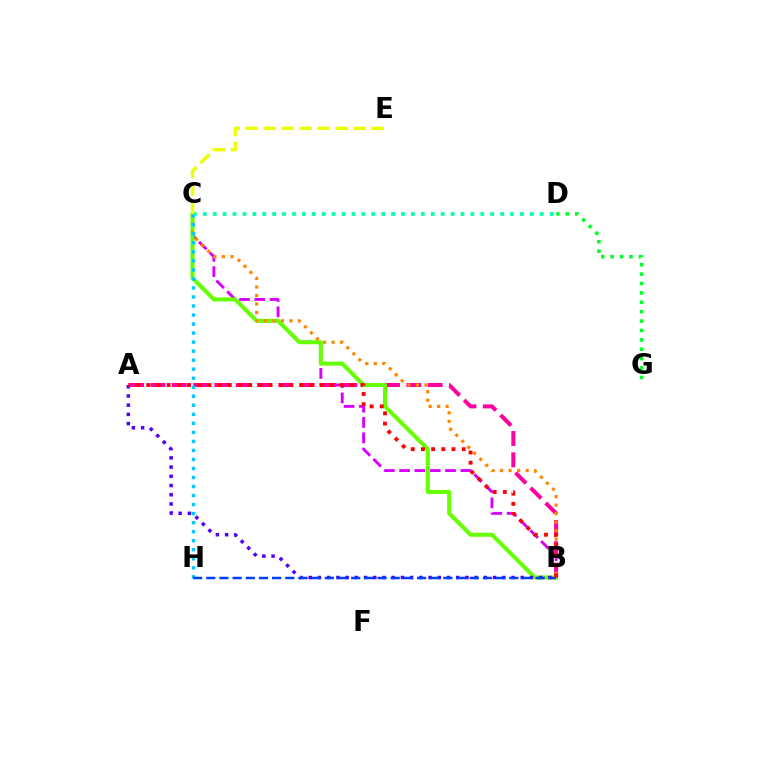{('D', 'G'): [{'color': '#00ff27', 'line_style': 'dotted', 'thickness': 2.55}], ('B', 'C'): [{'color': '#d600ff', 'line_style': 'dashed', 'thickness': 2.08}, {'color': '#66ff00', 'line_style': 'solid', 'thickness': 2.91}, {'color': '#ff8800', 'line_style': 'dotted', 'thickness': 2.31}], ('A', 'B'): [{'color': '#ff00a0', 'line_style': 'dashed', 'thickness': 2.9}, {'color': '#4f00ff', 'line_style': 'dotted', 'thickness': 2.5}, {'color': '#ff0000', 'line_style': 'dotted', 'thickness': 2.77}], ('C', 'H'): [{'color': '#00c7ff', 'line_style': 'dotted', 'thickness': 2.45}], ('C', 'D'): [{'color': '#00ffaf', 'line_style': 'dotted', 'thickness': 2.69}], ('B', 'H'): [{'color': '#003fff', 'line_style': 'dashed', 'thickness': 1.79}], ('C', 'E'): [{'color': '#eeff00', 'line_style': 'dashed', 'thickness': 2.44}]}